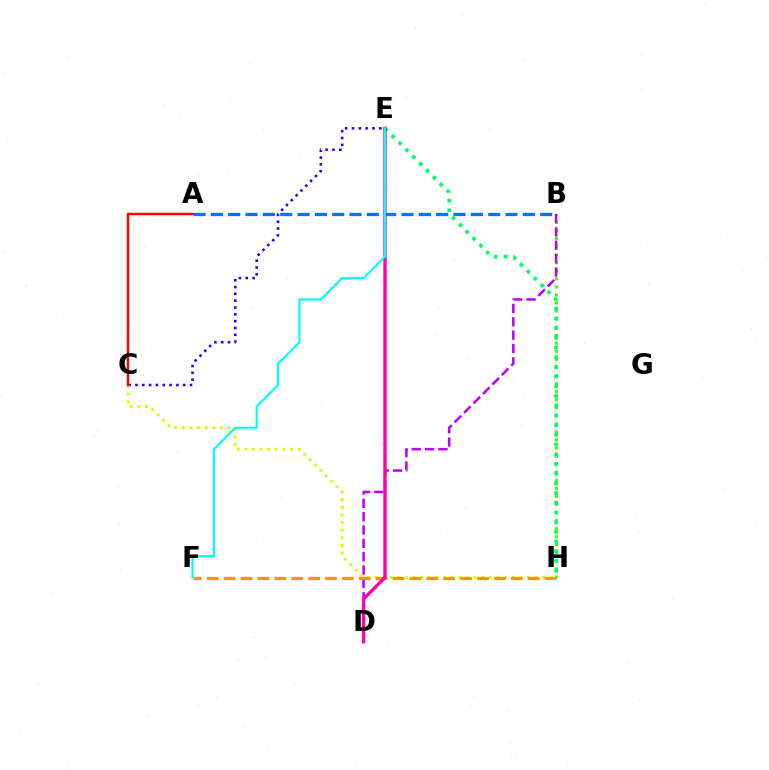{('C', 'E'): [{'color': '#2500ff', 'line_style': 'dotted', 'thickness': 1.85}], ('B', 'H'): [{'color': '#3dff00', 'line_style': 'dotted', 'thickness': 2.19}], ('B', 'D'): [{'color': '#b900ff', 'line_style': 'dashed', 'thickness': 1.81}], ('C', 'H'): [{'color': '#d1ff00', 'line_style': 'dotted', 'thickness': 2.07}], ('F', 'H'): [{'color': '#ff9400', 'line_style': 'dashed', 'thickness': 2.29}], ('A', 'C'): [{'color': '#ff0000', 'line_style': 'solid', 'thickness': 1.78}], ('A', 'B'): [{'color': '#0074ff', 'line_style': 'dashed', 'thickness': 2.35}], ('E', 'H'): [{'color': '#00ff5c', 'line_style': 'dotted', 'thickness': 2.64}], ('D', 'E'): [{'color': '#ff00ac', 'line_style': 'solid', 'thickness': 2.42}], ('E', 'F'): [{'color': '#00fff6', 'line_style': 'solid', 'thickness': 1.58}]}